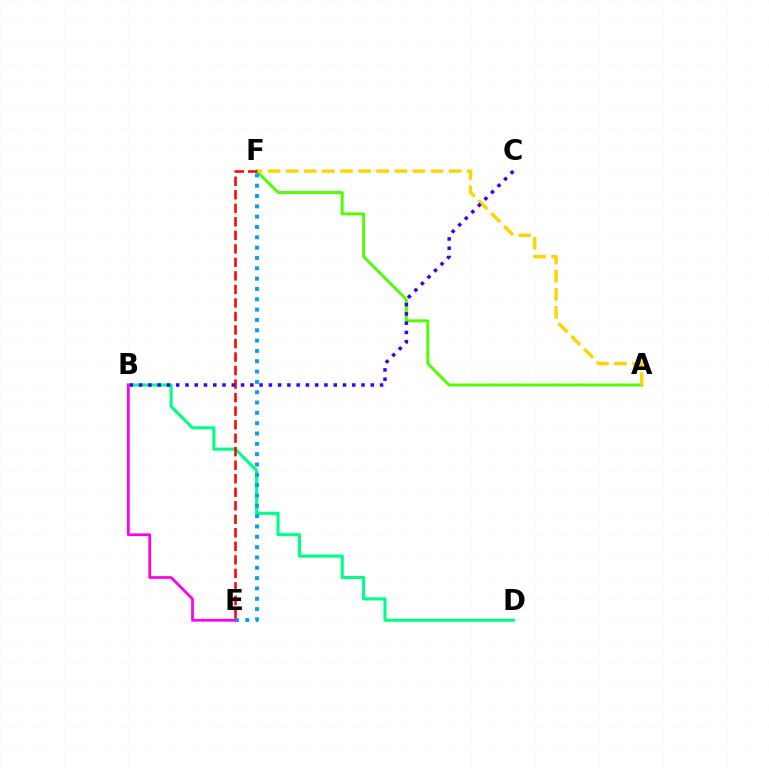{('A', 'F'): [{'color': '#4fff00', 'line_style': 'solid', 'thickness': 2.1}, {'color': '#ffd500', 'line_style': 'dashed', 'thickness': 2.46}], ('B', 'D'): [{'color': '#00ff86', 'line_style': 'solid', 'thickness': 2.23}], ('E', 'F'): [{'color': '#ff0000', 'line_style': 'dashed', 'thickness': 1.84}, {'color': '#009eff', 'line_style': 'dotted', 'thickness': 2.81}], ('B', 'C'): [{'color': '#3700ff', 'line_style': 'dotted', 'thickness': 2.52}], ('B', 'E'): [{'color': '#ff00ed', 'line_style': 'solid', 'thickness': 1.98}]}